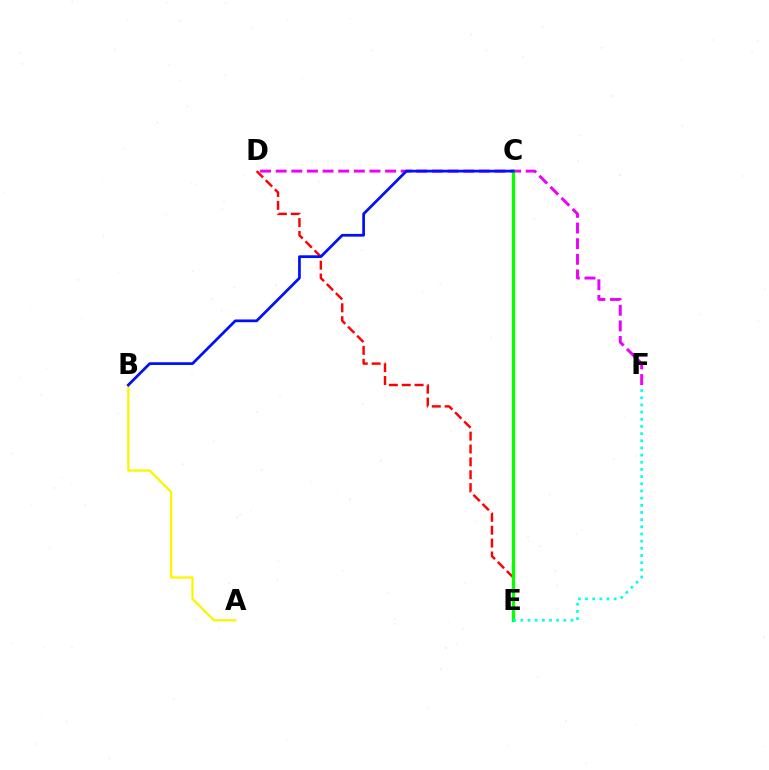{('D', 'E'): [{'color': '#ff0000', 'line_style': 'dashed', 'thickness': 1.75}], ('D', 'F'): [{'color': '#ee00ff', 'line_style': 'dashed', 'thickness': 2.12}], ('A', 'B'): [{'color': '#fcf500', 'line_style': 'solid', 'thickness': 1.62}], ('C', 'E'): [{'color': '#08ff00', 'line_style': 'solid', 'thickness': 2.38}], ('B', 'C'): [{'color': '#0010ff', 'line_style': 'solid', 'thickness': 1.97}], ('E', 'F'): [{'color': '#00fff6', 'line_style': 'dotted', 'thickness': 1.95}]}